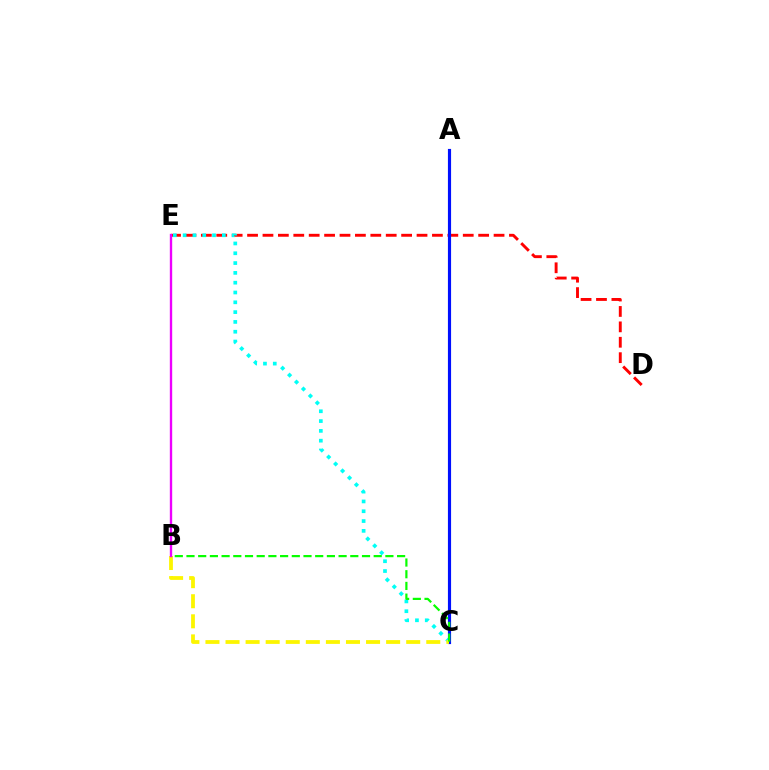{('D', 'E'): [{'color': '#ff0000', 'line_style': 'dashed', 'thickness': 2.09}], ('C', 'E'): [{'color': '#00fff6', 'line_style': 'dotted', 'thickness': 2.66}], ('A', 'C'): [{'color': '#0010ff', 'line_style': 'solid', 'thickness': 2.27}], ('B', 'C'): [{'color': '#fcf500', 'line_style': 'dashed', 'thickness': 2.73}, {'color': '#08ff00', 'line_style': 'dashed', 'thickness': 1.59}], ('B', 'E'): [{'color': '#ee00ff', 'line_style': 'solid', 'thickness': 1.7}]}